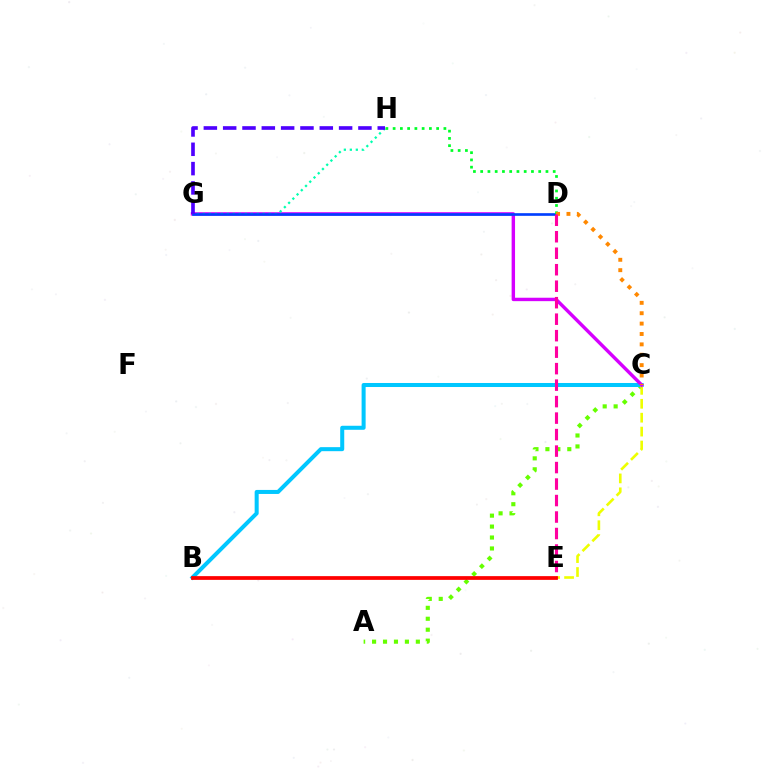{('A', 'C'): [{'color': '#66ff00', 'line_style': 'dotted', 'thickness': 2.97}], ('B', 'C'): [{'color': '#00c7ff', 'line_style': 'solid', 'thickness': 2.9}], ('C', 'E'): [{'color': '#eeff00', 'line_style': 'dashed', 'thickness': 1.89}], ('C', 'G'): [{'color': '#d600ff', 'line_style': 'solid', 'thickness': 2.46}], ('G', 'H'): [{'color': '#00ffaf', 'line_style': 'dotted', 'thickness': 1.63}, {'color': '#4f00ff', 'line_style': 'dashed', 'thickness': 2.62}], ('D', 'G'): [{'color': '#003fff', 'line_style': 'solid', 'thickness': 1.91}], ('D', 'H'): [{'color': '#00ff27', 'line_style': 'dotted', 'thickness': 1.97}], ('C', 'D'): [{'color': '#ff8800', 'line_style': 'dotted', 'thickness': 2.82}], ('D', 'E'): [{'color': '#ff00a0', 'line_style': 'dashed', 'thickness': 2.24}], ('B', 'E'): [{'color': '#ff0000', 'line_style': 'solid', 'thickness': 2.69}]}